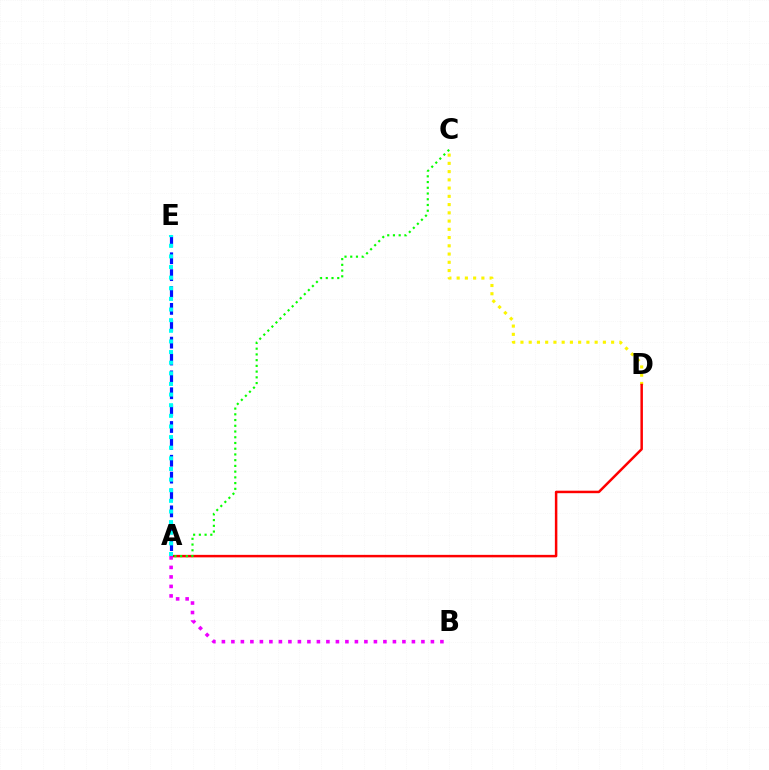{('C', 'D'): [{'color': '#fcf500', 'line_style': 'dotted', 'thickness': 2.24}], ('A', 'D'): [{'color': '#ff0000', 'line_style': 'solid', 'thickness': 1.79}], ('A', 'C'): [{'color': '#08ff00', 'line_style': 'dotted', 'thickness': 1.56}], ('A', 'E'): [{'color': '#0010ff', 'line_style': 'dashed', 'thickness': 2.29}, {'color': '#00fff6', 'line_style': 'dotted', 'thickness': 2.89}], ('A', 'B'): [{'color': '#ee00ff', 'line_style': 'dotted', 'thickness': 2.58}]}